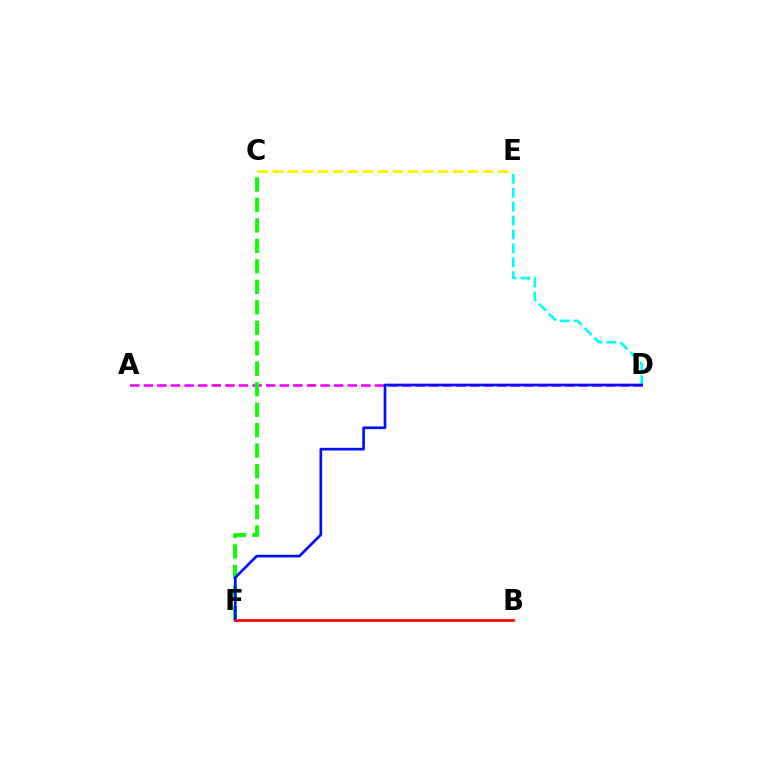{('C', 'E'): [{'color': '#fcf500', 'line_style': 'dashed', 'thickness': 2.04}], ('A', 'D'): [{'color': '#ee00ff', 'line_style': 'dashed', 'thickness': 1.85}], ('D', 'E'): [{'color': '#00fff6', 'line_style': 'dashed', 'thickness': 1.89}], ('C', 'F'): [{'color': '#08ff00', 'line_style': 'dashed', 'thickness': 2.78}], ('D', 'F'): [{'color': '#0010ff', 'line_style': 'solid', 'thickness': 1.92}], ('B', 'F'): [{'color': '#ff0000', 'line_style': 'solid', 'thickness': 1.92}]}